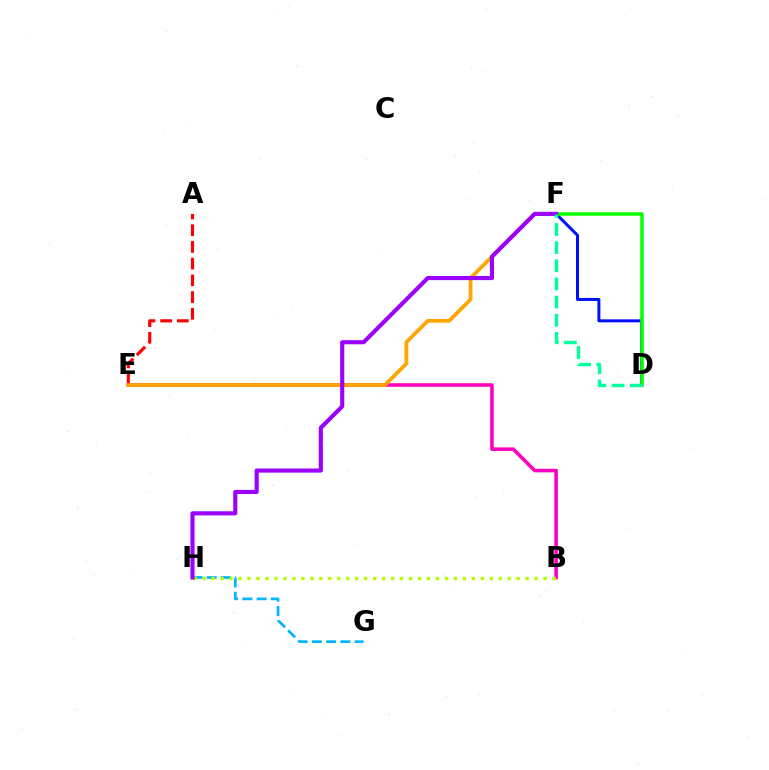{('D', 'F'): [{'color': '#0010ff', 'line_style': 'solid', 'thickness': 2.16}, {'color': '#08ff00', 'line_style': 'solid', 'thickness': 2.53}, {'color': '#00ff9d', 'line_style': 'dashed', 'thickness': 2.46}], ('G', 'H'): [{'color': '#00b5ff', 'line_style': 'dashed', 'thickness': 1.94}], ('A', 'E'): [{'color': '#ff0000', 'line_style': 'dashed', 'thickness': 2.27}], ('B', 'E'): [{'color': '#ff00bd', 'line_style': 'solid', 'thickness': 2.57}], ('E', 'F'): [{'color': '#ffa500', 'line_style': 'solid', 'thickness': 2.69}], ('B', 'H'): [{'color': '#b3ff00', 'line_style': 'dotted', 'thickness': 2.44}], ('F', 'H'): [{'color': '#9b00ff', 'line_style': 'solid', 'thickness': 2.96}]}